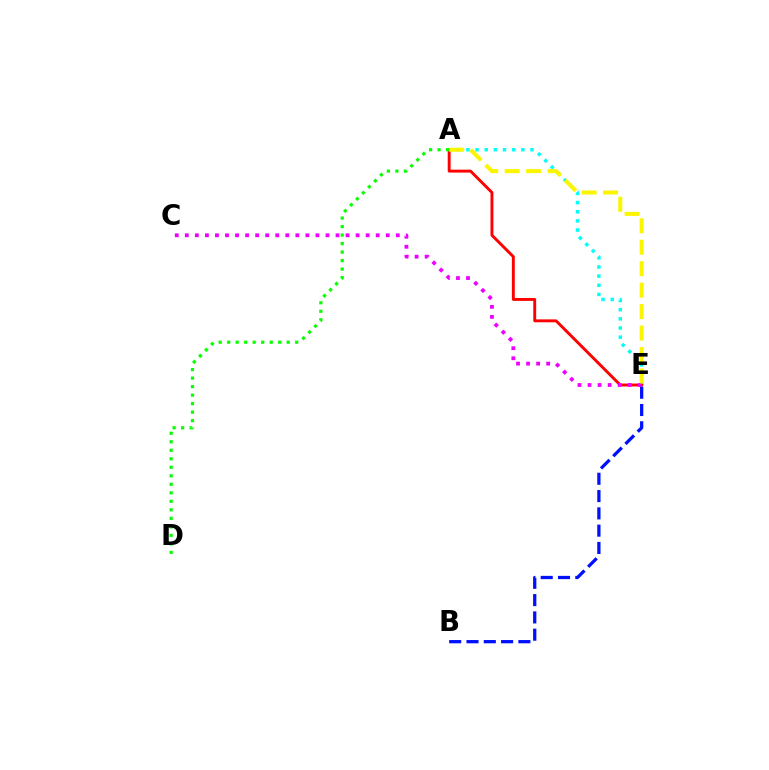{('A', 'E'): [{'color': '#00fff6', 'line_style': 'dotted', 'thickness': 2.49}, {'color': '#ff0000', 'line_style': 'solid', 'thickness': 2.09}, {'color': '#fcf500', 'line_style': 'dashed', 'thickness': 2.91}], ('A', 'D'): [{'color': '#08ff00', 'line_style': 'dotted', 'thickness': 2.31}], ('C', 'E'): [{'color': '#ee00ff', 'line_style': 'dotted', 'thickness': 2.73}], ('B', 'E'): [{'color': '#0010ff', 'line_style': 'dashed', 'thickness': 2.35}]}